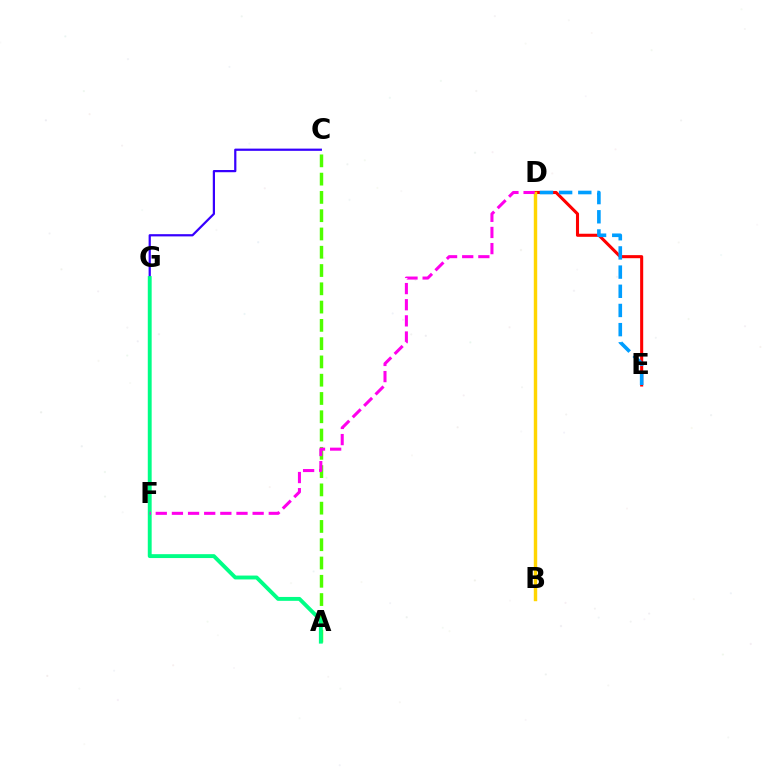{('D', 'E'): [{'color': '#ff0000', 'line_style': 'solid', 'thickness': 2.21}, {'color': '#009eff', 'line_style': 'dashed', 'thickness': 2.61}], ('C', 'G'): [{'color': '#3700ff', 'line_style': 'solid', 'thickness': 1.6}], ('A', 'C'): [{'color': '#4fff00', 'line_style': 'dashed', 'thickness': 2.48}], ('B', 'D'): [{'color': '#ffd500', 'line_style': 'solid', 'thickness': 2.46}], ('A', 'G'): [{'color': '#00ff86', 'line_style': 'solid', 'thickness': 2.8}], ('D', 'F'): [{'color': '#ff00ed', 'line_style': 'dashed', 'thickness': 2.19}]}